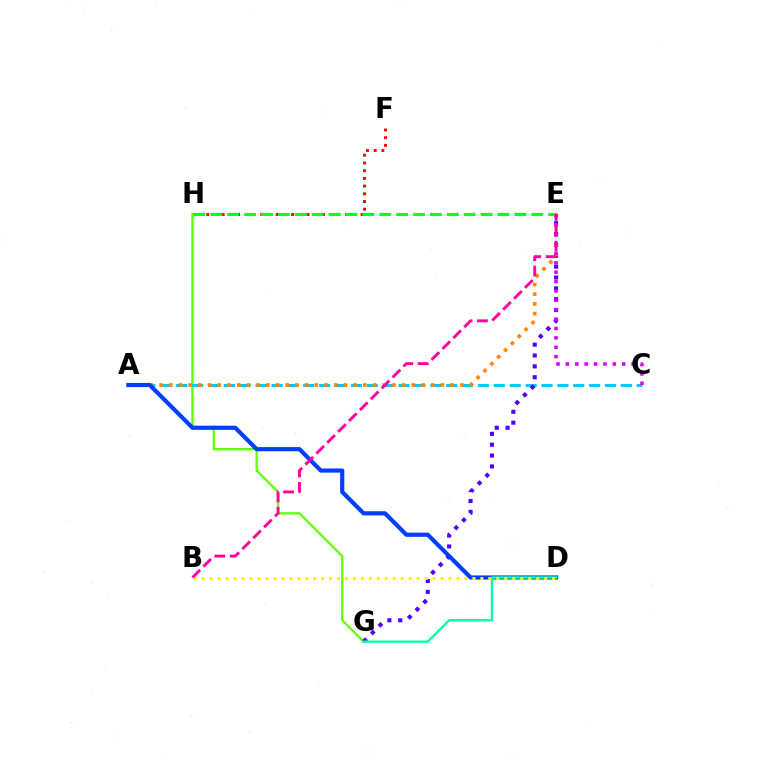{('G', 'H'): [{'color': '#66ff00', 'line_style': 'solid', 'thickness': 1.68}], ('A', 'C'): [{'color': '#00c7ff', 'line_style': 'dashed', 'thickness': 2.16}], ('E', 'G'): [{'color': '#4f00ff', 'line_style': 'dotted', 'thickness': 2.95}], ('A', 'E'): [{'color': '#ff8800', 'line_style': 'dotted', 'thickness': 2.64}], ('C', 'E'): [{'color': '#d600ff', 'line_style': 'dotted', 'thickness': 2.55}], ('A', 'D'): [{'color': '#003fff', 'line_style': 'solid', 'thickness': 3.0}], ('D', 'G'): [{'color': '#00ffaf', 'line_style': 'solid', 'thickness': 1.73}], ('F', 'H'): [{'color': '#ff0000', 'line_style': 'dotted', 'thickness': 2.1}], ('E', 'H'): [{'color': '#00ff27', 'line_style': 'dashed', 'thickness': 2.29}], ('B', 'D'): [{'color': '#eeff00', 'line_style': 'dotted', 'thickness': 2.17}], ('B', 'E'): [{'color': '#ff00a0', 'line_style': 'dashed', 'thickness': 2.09}]}